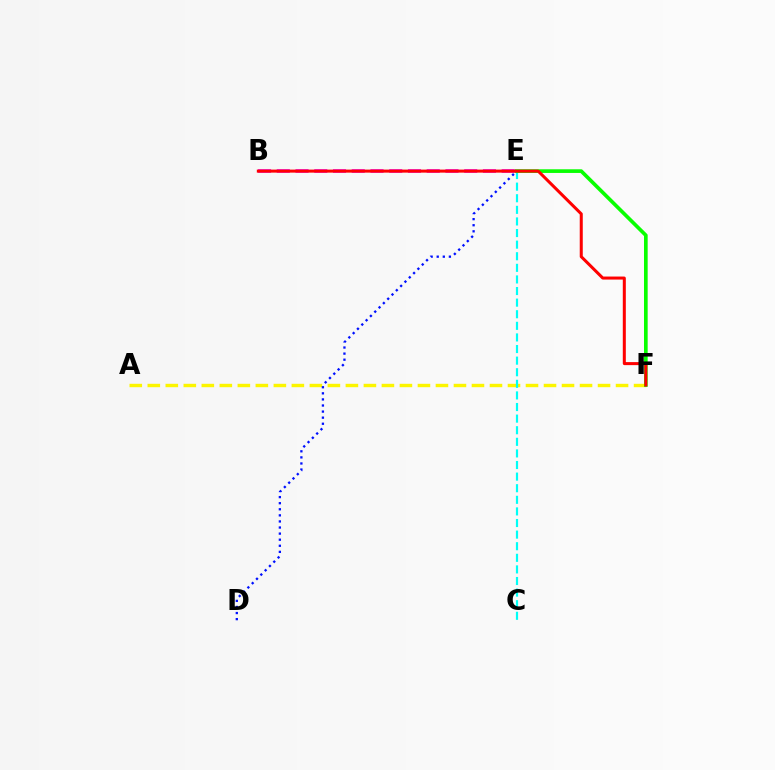{('A', 'F'): [{'color': '#fcf500', 'line_style': 'dashed', 'thickness': 2.45}], ('C', 'E'): [{'color': '#00fff6', 'line_style': 'dashed', 'thickness': 1.58}], ('B', 'E'): [{'color': '#ee00ff', 'line_style': 'dashed', 'thickness': 2.55}], ('D', 'E'): [{'color': '#0010ff', 'line_style': 'dotted', 'thickness': 1.65}], ('E', 'F'): [{'color': '#08ff00', 'line_style': 'solid', 'thickness': 2.64}], ('B', 'F'): [{'color': '#ff0000', 'line_style': 'solid', 'thickness': 2.18}]}